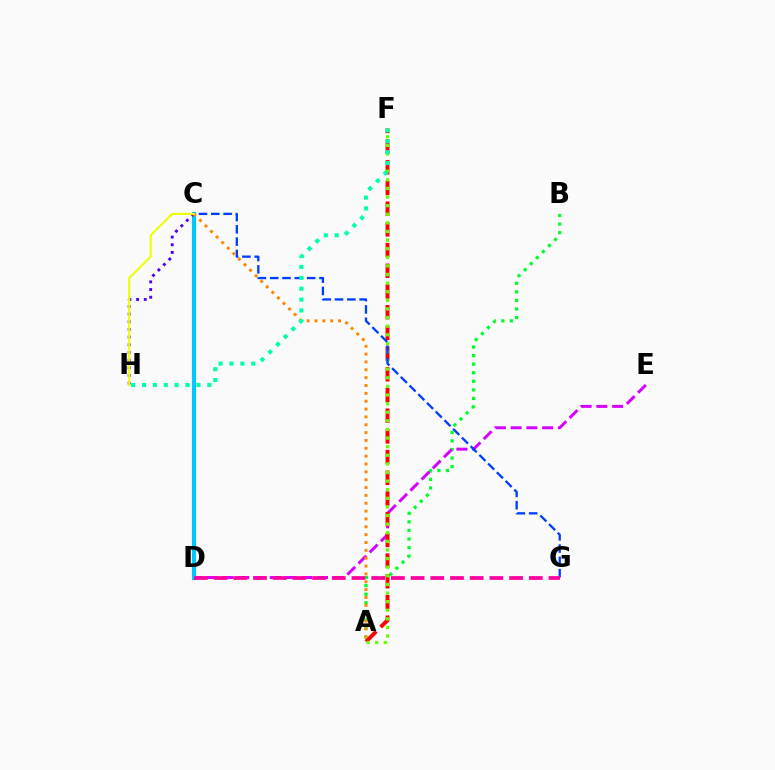{('A', 'B'): [{'color': '#00ff27', 'line_style': 'dotted', 'thickness': 2.33}], ('D', 'E'): [{'color': '#d600ff', 'line_style': 'dashed', 'thickness': 2.14}], ('C', 'D'): [{'color': '#00c7ff', 'line_style': 'solid', 'thickness': 2.99}], ('A', 'F'): [{'color': '#ff0000', 'line_style': 'dashed', 'thickness': 2.81}, {'color': '#66ff00', 'line_style': 'dotted', 'thickness': 2.34}], ('C', 'H'): [{'color': '#4f00ff', 'line_style': 'dotted', 'thickness': 2.09}, {'color': '#eeff00', 'line_style': 'solid', 'thickness': 1.5}], ('C', 'G'): [{'color': '#003fff', 'line_style': 'dashed', 'thickness': 1.67}], ('A', 'C'): [{'color': '#ff8800', 'line_style': 'dotted', 'thickness': 2.13}], ('F', 'H'): [{'color': '#00ffaf', 'line_style': 'dotted', 'thickness': 2.96}], ('D', 'G'): [{'color': '#ff00a0', 'line_style': 'dashed', 'thickness': 2.68}]}